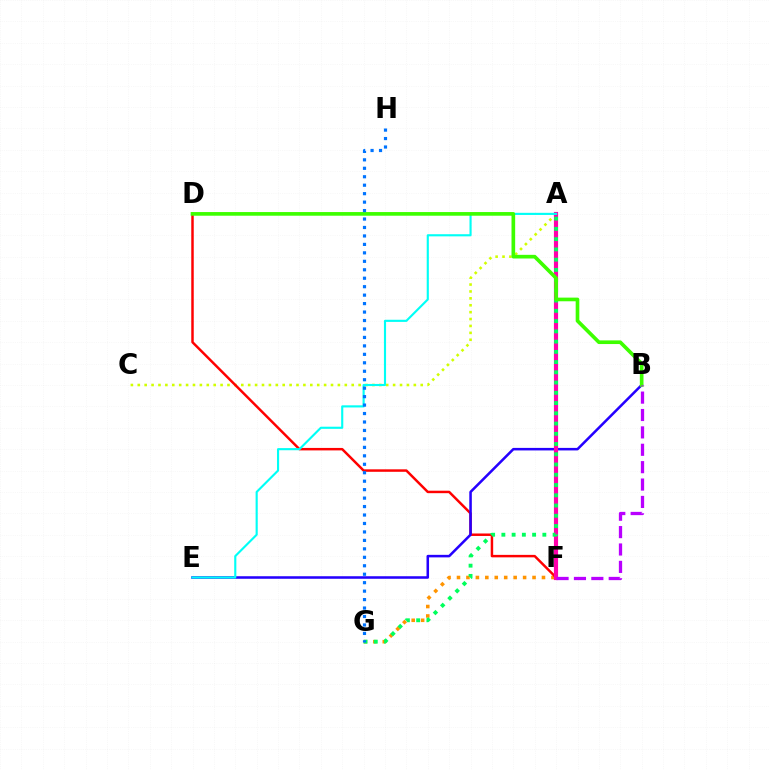{('A', 'C'): [{'color': '#d1ff00', 'line_style': 'dotted', 'thickness': 1.88}], ('F', 'G'): [{'color': '#ff9400', 'line_style': 'dotted', 'thickness': 2.57}], ('D', 'F'): [{'color': '#ff0000', 'line_style': 'solid', 'thickness': 1.78}], ('B', 'E'): [{'color': '#2500ff', 'line_style': 'solid', 'thickness': 1.83}], ('A', 'F'): [{'color': '#ff00ac', 'line_style': 'solid', 'thickness': 2.99}], ('A', 'E'): [{'color': '#00fff6', 'line_style': 'solid', 'thickness': 1.54}], ('A', 'G'): [{'color': '#00ff5c', 'line_style': 'dotted', 'thickness': 2.78}], ('B', 'D'): [{'color': '#3dff00', 'line_style': 'solid', 'thickness': 2.63}], ('G', 'H'): [{'color': '#0074ff', 'line_style': 'dotted', 'thickness': 2.3}], ('B', 'F'): [{'color': '#b900ff', 'line_style': 'dashed', 'thickness': 2.36}]}